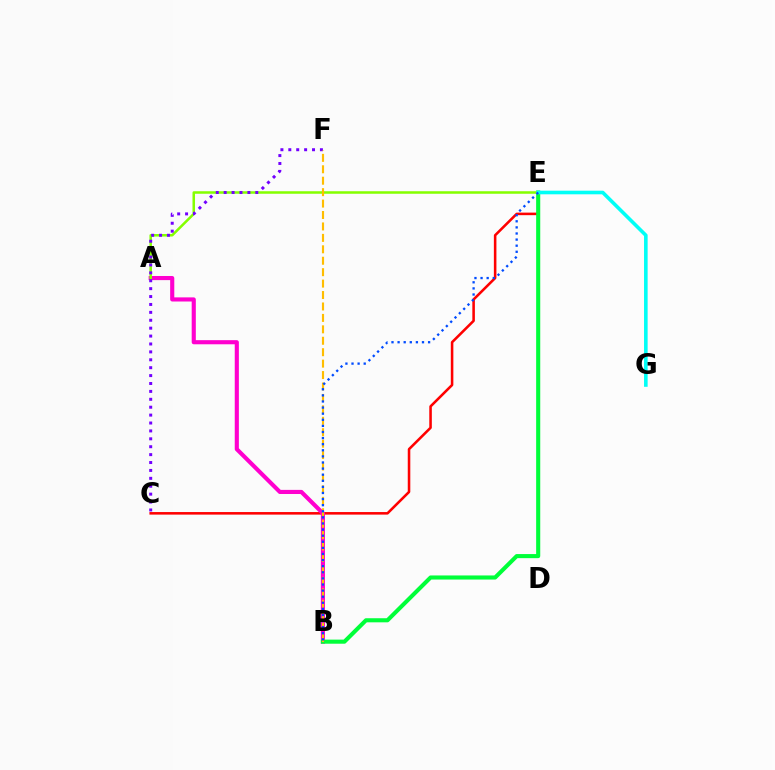{('C', 'E'): [{'color': '#ff0000', 'line_style': 'solid', 'thickness': 1.84}], ('A', 'B'): [{'color': '#ff00cf', 'line_style': 'solid', 'thickness': 2.97}], ('B', 'E'): [{'color': '#00ff39', 'line_style': 'solid', 'thickness': 2.94}, {'color': '#004bff', 'line_style': 'dotted', 'thickness': 1.66}], ('A', 'E'): [{'color': '#84ff00', 'line_style': 'solid', 'thickness': 1.82}], ('C', 'F'): [{'color': '#7200ff', 'line_style': 'dotted', 'thickness': 2.15}], ('E', 'G'): [{'color': '#00fff6', 'line_style': 'solid', 'thickness': 2.59}], ('B', 'F'): [{'color': '#ffbd00', 'line_style': 'dashed', 'thickness': 1.55}]}